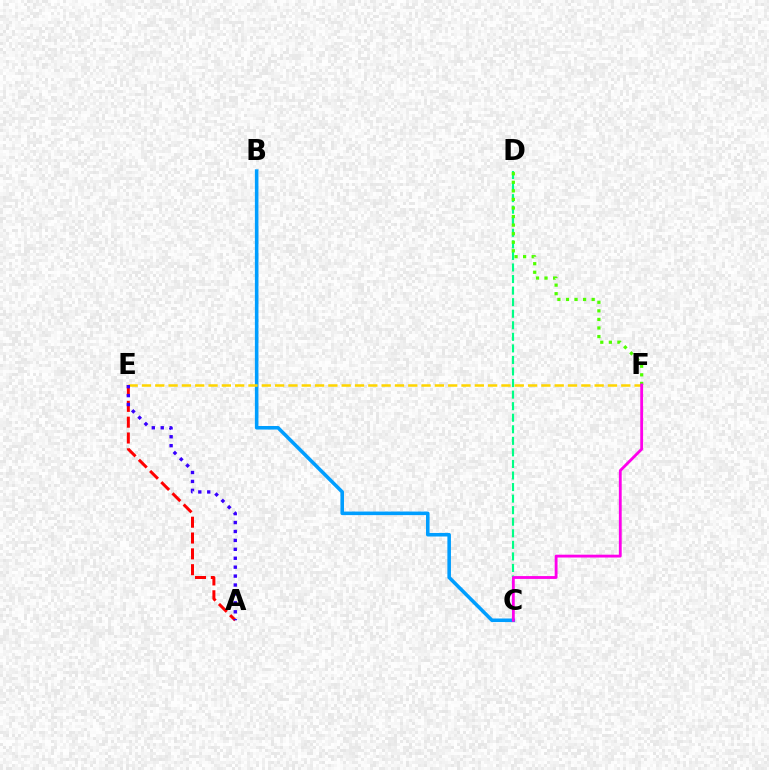{('C', 'D'): [{'color': '#00ff86', 'line_style': 'dashed', 'thickness': 1.57}], ('B', 'C'): [{'color': '#009eff', 'line_style': 'solid', 'thickness': 2.57}], ('A', 'E'): [{'color': '#ff0000', 'line_style': 'dashed', 'thickness': 2.15}, {'color': '#3700ff', 'line_style': 'dotted', 'thickness': 2.42}], ('E', 'F'): [{'color': '#ffd500', 'line_style': 'dashed', 'thickness': 1.81}], ('D', 'F'): [{'color': '#4fff00', 'line_style': 'dotted', 'thickness': 2.33}], ('C', 'F'): [{'color': '#ff00ed', 'line_style': 'solid', 'thickness': 2.04}]}